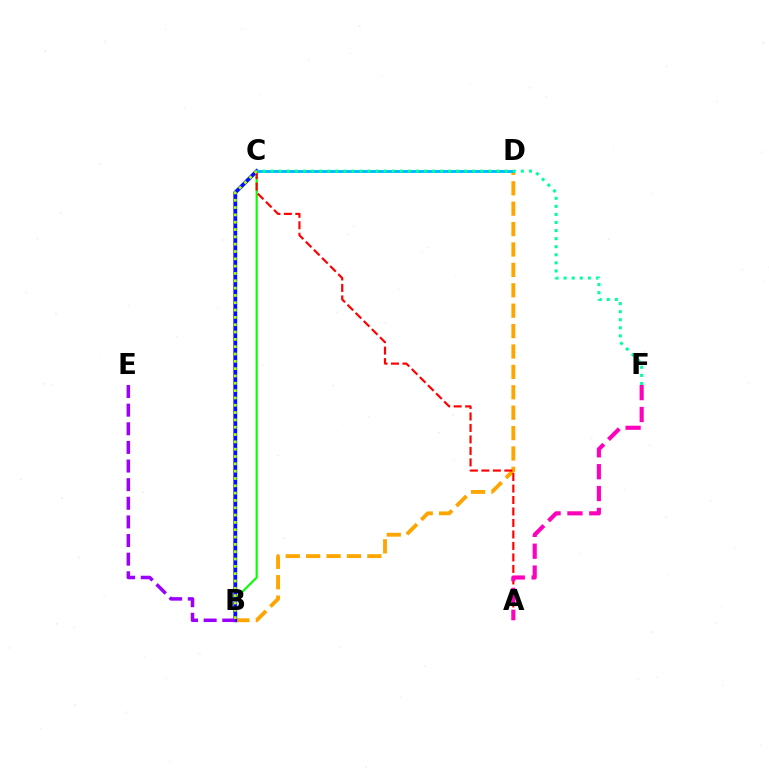{('B', 'C'): [{'color': '#08ff00', 'line_style': 'solid', 'thickness': 1.55}, {'color': '#0010ff', 'line_style': 'solid', 'thickness': 2.73}, {'color': '#b3ff00', 'line_style': 'dotted', 'thickness': 1.99}], ('B', 'D'): [{'color': '#ffa500', 'line_style': 'dashed', 'thickness': 2.77}], ('C', 'D'): [{'color': '#00b5ff', 'line_style': 'solid', 'thickness': 2.04}], ('B', 'E'): [{'color': '#9b00ff', 'line_style': 'dashed', 'thickness': 2.53}], ('A', 'C'): [{'color': '#ff0000', 'line_style': 'dashed', 'thickness': 1.56}], ('A', 'F'): [{'color': '#ff00bd', 'line_style': 'dashed', 'thickness': 2.97}], ('C', 'F'): [{'color': '#00ff9d', 'line_style': 'dotted', 'thickness': 2.19}]}